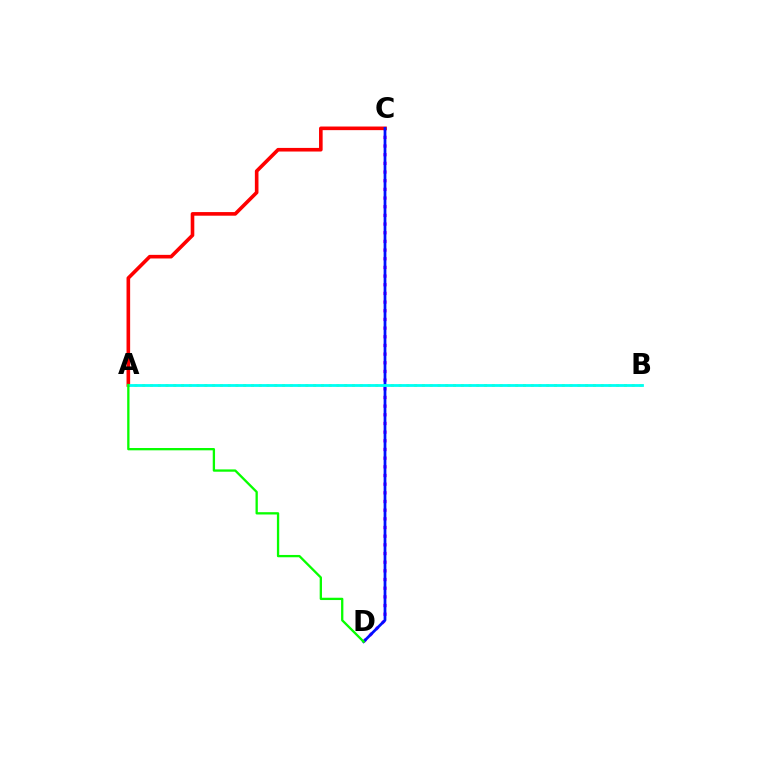{('C', 'D'): [{'color': '#ee00ff', 'line_style': 'dotted', 'thickness': 2.36}, {'color': '#0010ff', 'line_style': 'solid', 'thickness': 1.98}], ('A', 'B'): [{'color': '#fcf500', 'line_style': 'dotted', 'thickness': 2.11}, {'color': '#00fff6', 'line_style': 'solid', 'thickness': 2.02}], ('A', 'C'): [{'color': '#ff0000', 'line_style': 'solid', 'thickness': 2.6}], ('A', 'D'): [{'color': '#08ff00', 'line_style': 'solid', 'thickness': 1.66}]}